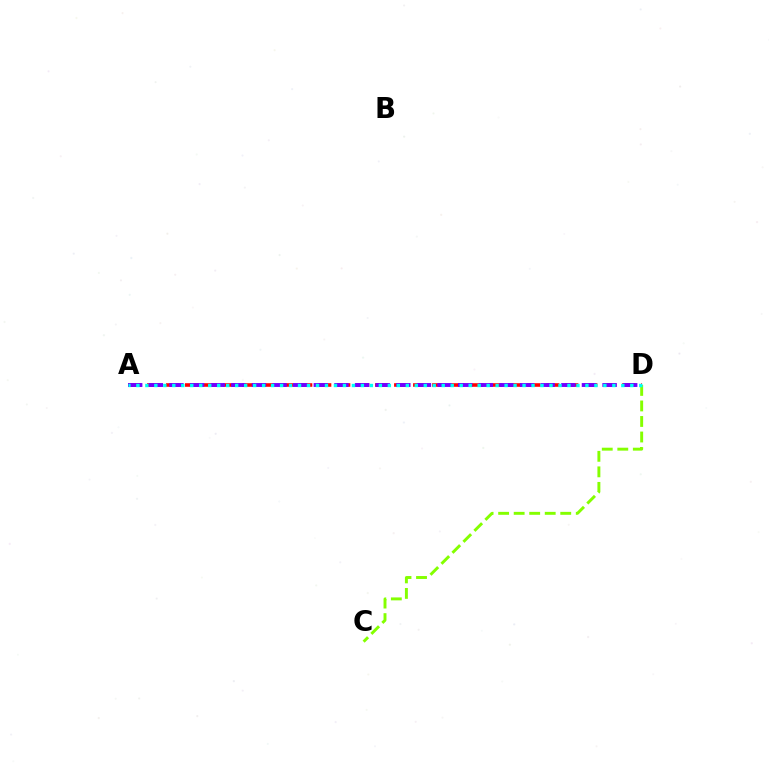{('A', 'D'): [{'color': '#ff0000', 'line_style': 'dashed', 'thickness': 2.58}, {'color': '#7200ff', 'line_style': 'dashed', 'thickness': 2.8}, {'color': '#00fff6', 'line_style': 'dotted', 'thickness': 2.44}], ('C', 'D'): [{'color': '#84ff00', 'line_style': 'dashed', 'thickness': 2.11}]}